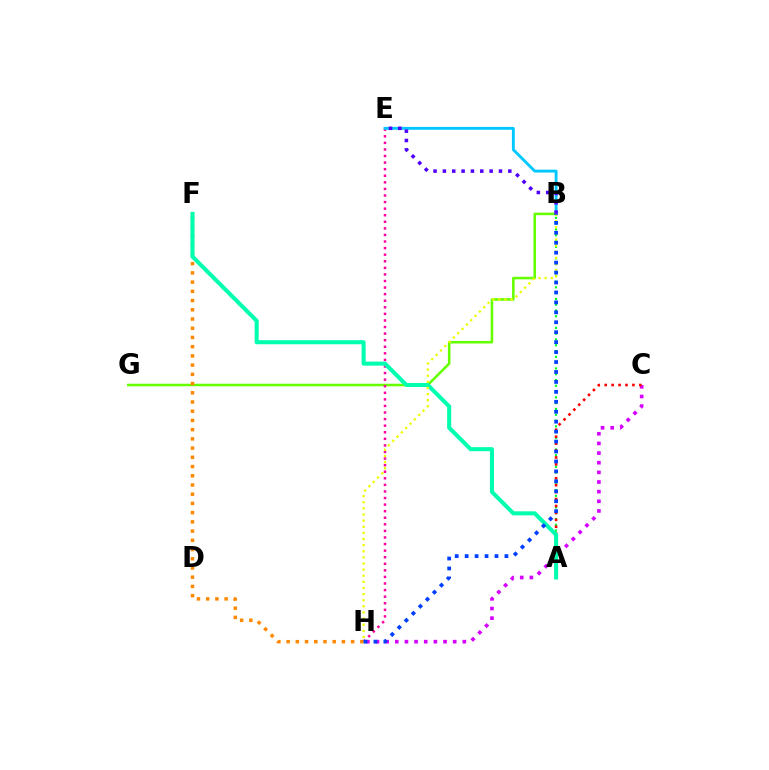{('A', 'B'): [{'color': '#00ff27', 'line_style': 'dotted', 'thickness': 1.57}], ('B', 'G'): [{'color': '#66ff00', 'line_style': 'solid', 'thickness': 1.84}], ('E', 'H'): [{'color': '#ff00a0', 'line_style': 'dotted', 'thickness': 1.79}], ('F', 'H'): [{'color': '#ff8800', 'line_style': 'dotted', 'thickness': 2.51}], ('C', 'H'): [{'color': '#d600ff', 'line_style': 'dotted', 'thickness': 2.62}], ('B', 'E'): [{'color': '#00c7ff', 'line_style': 'solid', 'thickness': 2.07}, {'color': '#4f00ff', 'line_style': 'dotted', 'thickness': 2.54}], ('A', 'C'): [{'color': '#ff0000', 'line_style': 'dotted', 'thickness': 1.88}], ('A', 'F'): [{'color': '#00ffaf', 'line_style': 'solid', 'thickness': 2.92}], ('B', 'H'): [{'color': '#eeff00', 'line_style': 'dotted', 'thickness': 1.66}, {'color': '#003fff', 'line_style': 'dotted', 'thickness': 2.7}]}